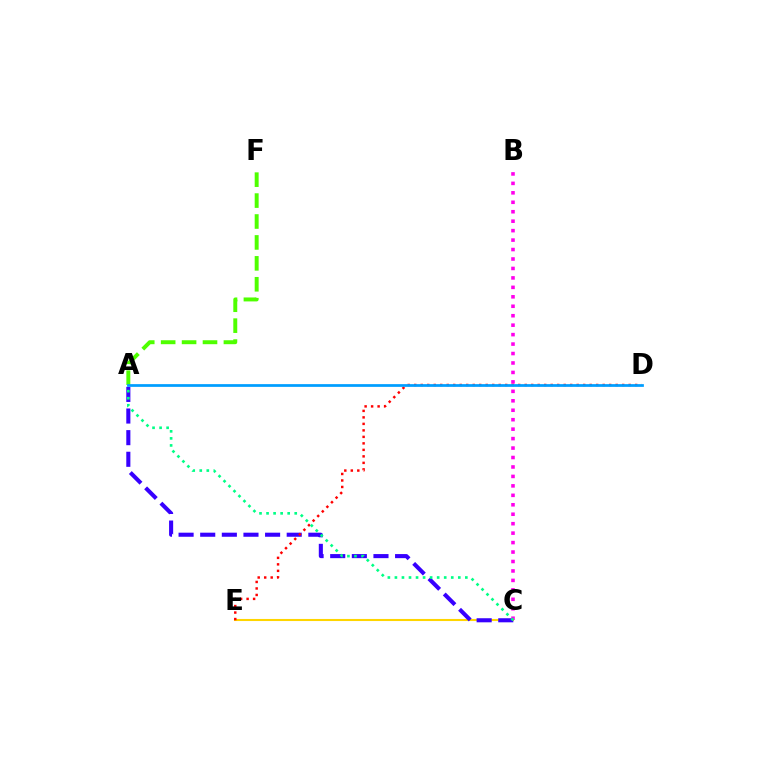{('C', 'E'): [{'color': '#ffd500', 'line_style': 'solid', 'thickness': 1.5}], ('A', 'F'): [{'color': '#4fff00', 'line_style': 'dashed', 'thickness': 2.84}], ('A', 'C'): [{'color': '#3700ff', 'line_style': 'dashed', 'thickness': 2.94}, {'color': '#00ff86', 'line_style': 'dotted', 'thickness': 1.91}], ('B', 'C'): [{'color': '#ff00ed', 'line_style': 'dotted', 'thickness': 2.57}], ('D', 'E'): [{'color': '#ff0000', 'line_style': 'dotted', 'thickness': 1.77}], ('A', 'D'): [{'color': '#009eff', 'line_style': 'solid', 'thickness': 1.97}]}